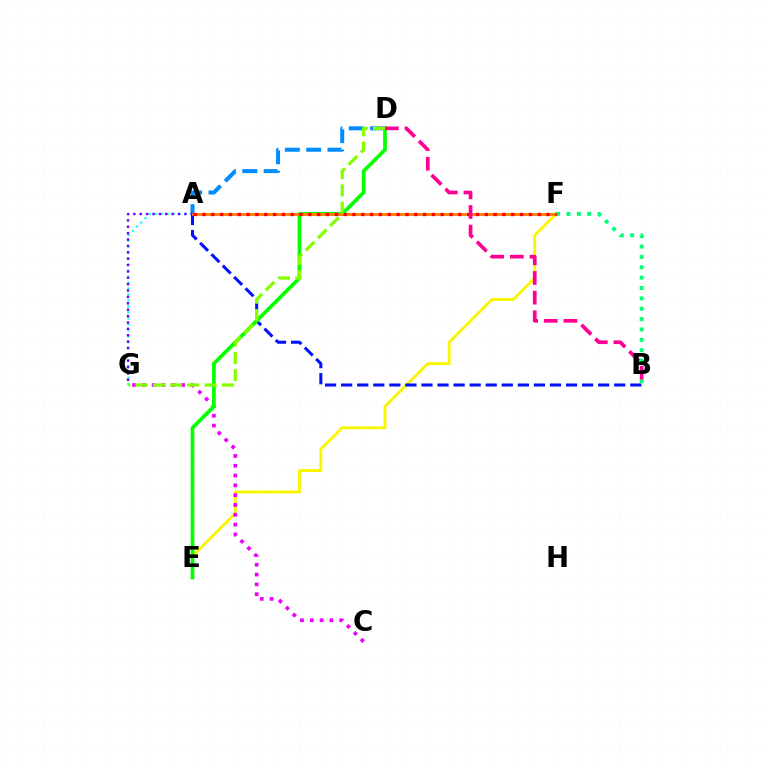{('E', 'F'): [{'color': '#fcf500', 'line_style': 'solid', 'thickness': 2.08}], ('C', 'G'): [{'color': '#ee00ff', 'line_style': 'dotted', 'thickness': 2.66}], ('A', 'B'): [{'color': '#0010ff', 'line_style': 'dashed', 'thickness': 2.18}], ('A', 'G'): [{'color': '#00fff6', 'line_style': 'dotted', 'thickness': 1.62}, {'color': '#7200ff', 'line_style': 'dotted', 'thickness': 1.73}], ('A', 'D'): [{'color': '#008cff', 'line_style': 'dashed', 'thickness': 2.9}], ('D', 'E'): [{'color': '#08ff00', 'line_style': 'solid', 'thickness': 2.68}], ('B', 'F'): [{'color': '#00ff74', 'line_style': 'dotted', 'thickness': 2.82}], ('A', 'F'): [{'color': '#ff7c00', 'line_style': 'solid', 'thickness': 2.01}, {'color': '#ff0000', 'line_style': 'dotted', 'thickness': 2.4}], ('D', 'G'): [{'color': '#84ff00', 'line_style': 'dashed', 'thickness': 2.34}], ('B', 'D'): [{'color': '#ff0094', 'line_style': 'dashed', 'thickness': 2.66}]}